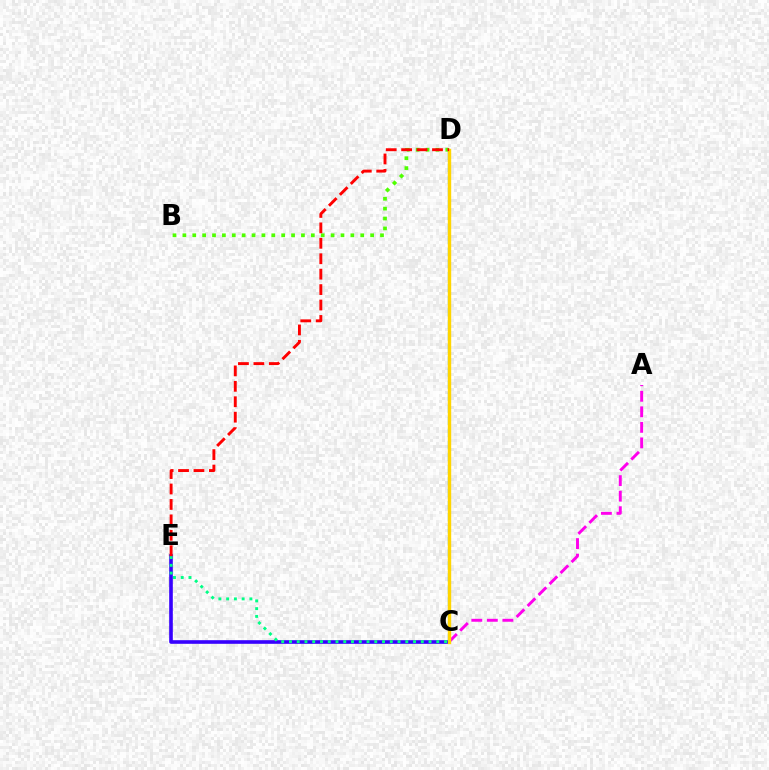{('B', 'D'): [{'color': '#4fff00', 'line_style': 'dotted', 'thickness': 2.68}], ('C', 'E'): [{'color': '#3700ff', 'line_style': 'solid', 'thickness': 2.61}, {'color': '#00ff86', 'line_style': 'dotted', 'thickness': 2.11}], ('C', 'D'): [{'color': '#009eff', 'line_style': 'dashed', 'thickness': 1.64}, {'color': '#ffd500', 'line_style': 'solid', 'thickness': 2.44}], ('A', 'C'): [{'color': '#ff00ed', 'line_style': 'dashed', 'thickness': 2.11}], ('D', 'E'): [{'color': '#ff0000', 'line_style': 'dashed', 'thickness': 2.1}]}